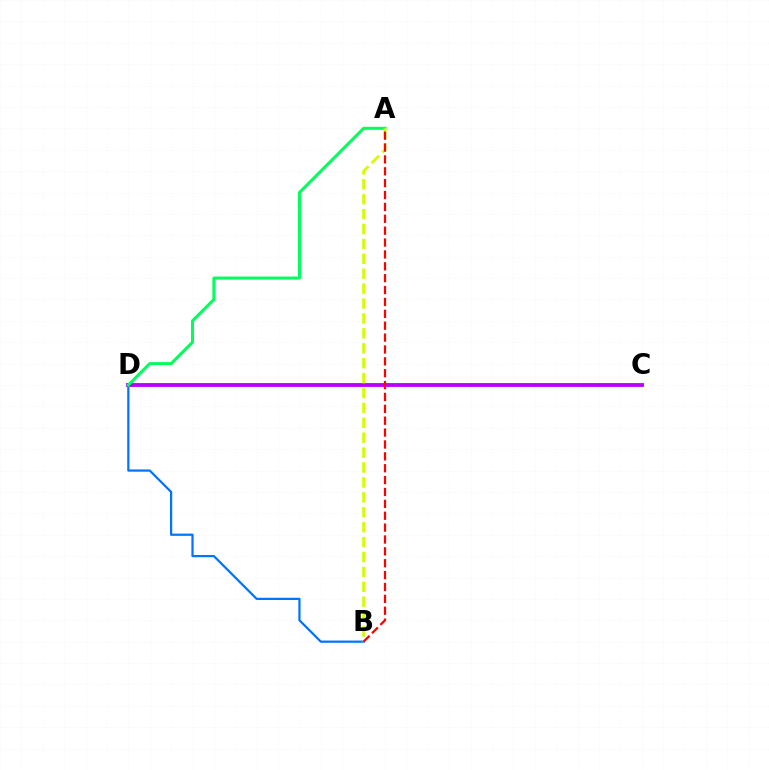{('C', 'D'): [{'color': '#b900ff', 'line_style': 'solid', 'thickness': 2.76}], ('B', 'D'): [{'color': '#0074ff', 'line_style': 'solid', 'thickness': 1.61}], ('A', 'D'): [{'color': '#00ff5c', 'line_style': 'solid', 'thickness': 2.18}], ('A', 'B'): [{'color': '#d1ff00', 'line_style': 'dashed', 'thickness': 2.03}, {'color': '#ff0000', 'line_style': 'dashed', 'thickness': 1.61}]}